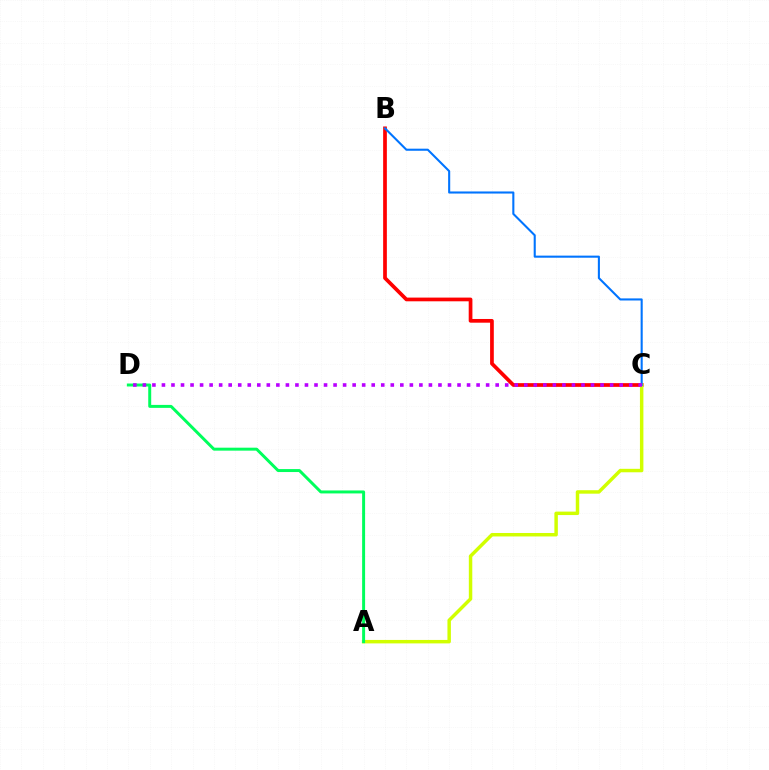{('B', 'C'): [{'color': '#ff0000', 'line_style': 'solid', 'thickness': 2.67}, {'color': '#0074ff', 'line_style': 'solid', 'thickness': 1.5}], ('A', 'C'): [{'color': '#d1ff00', 'line_style': 'solid', 'thickness': 2.49}], ('A', 'D'): [{'color': '#00ff5c', 'line_style': 'solid', 'thickness': 2.13}], ('C', 'D'): [{'color': '#b900ff', 'line_style': 'dotted', 'thickness': 2.59}]}